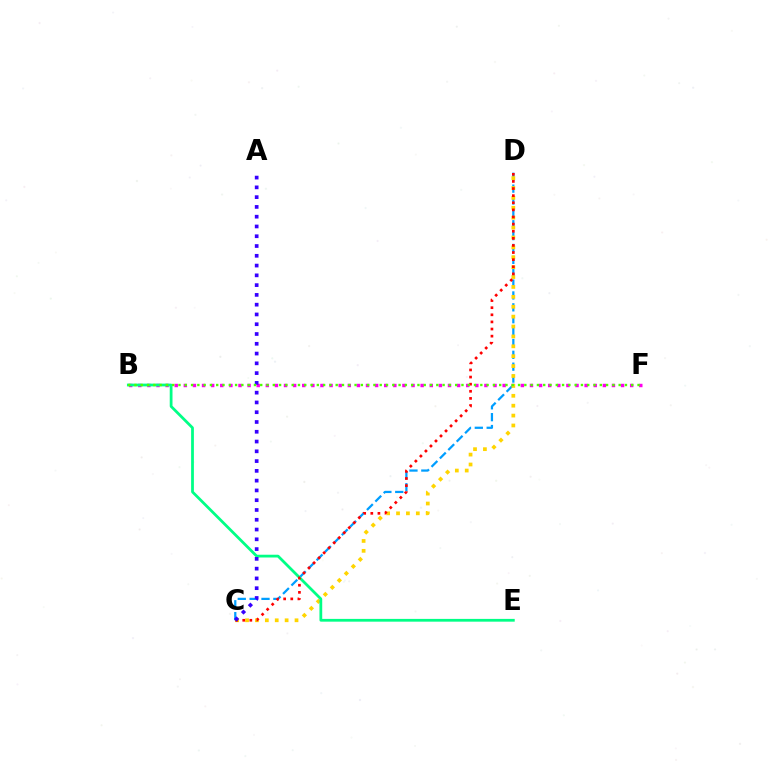{('B', 'F'): [{'color': '#ff00ed', 'line_style': 'dotted', 'thickness': 2.47}, {'color': '#4fff00', 'line_style': 'dotted', 'thickness': 1.71}], ('C', 'D'): [{'color': '#009eff', 'line_style': 'dashed', 'thickness': 1.61}, {'color': '#ffd500', 'line_style': 'dotted', 'thickness': 2.69}, {'color': '#ff0000', 'line_style': 'dotted', 'thickness': 1.93}], ('B', 'E'): [{'color': '#00ff86', 'line_style': 'solid', 'thickness': 1.99}], ('A', 'C'): [{'color': '#3700ff', 'line_style': 'dotted', 'thickness': 2.66}]}